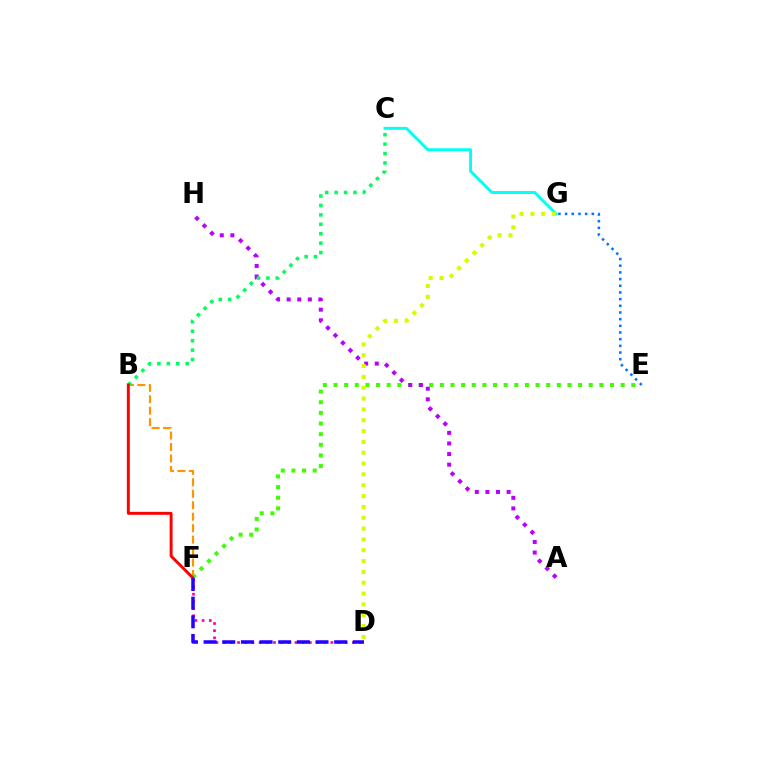{('E', 'F'): [{'color': '#3dff00', 'line_style': 'dotted', 'thickness': 2.89}], ('C', 'G'): [{'color': '#00fff6', 'line_style': 'solid', 'thickness': 2.1}], ('A', 'H'): [{'color': '#b900ff', 'line_style': 'dotted', 'thickness': 2.88}], ('B', 'F'): [{'color': '#ff9400', 'line_style': 'dashed', 'thickness': 1.56}, {'color': '#ff0000', 'line_style': 'solid', 'thickness': 2.11}], ('B', 'C'): [{'color': '#00ff5c', 'line_style': 'dotted', 'thickness': 2.56}], ('D', 'F'): [{'color': '#ff00ac', 'line_style': 'dotted', 'thickness': 1.95}, {'color': '#2500ff', 'line_style': 'dashed', 'thickness': 2.53}], ('E', 'G'): [{'color': '#0074ff', 'line_style': 'dotted', 'thickness': 1.81}], ('D', 'G'): [{'color': '#d1ff00', 'line_style': 'dotted', 'thickness': 2.94}]}